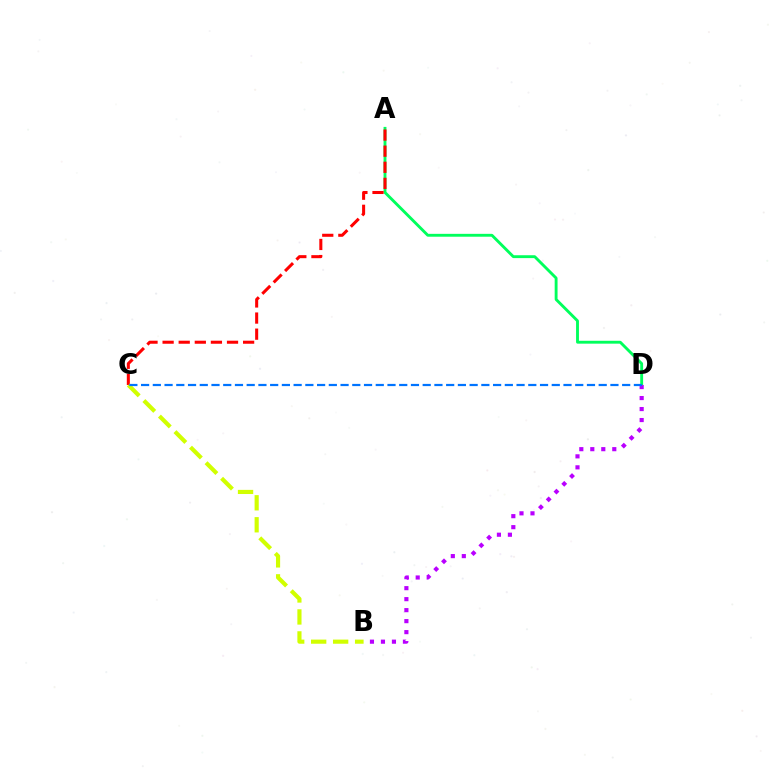{('A', 'D'): [{'color': '#00ff5c', 'line_style': 'solid', 'thickness': 2.07}], ('B', 'D'): [{'color': '#b900ff', 'line_style': 'dotted', 'thickness': 2.99}], ('A', 'C'): [{'color': '#ff0000', 'line_style': 'dashed', 'thickness': 2.19}], ('B', 'C'): [{'color': '#d1ff00', 'line_style': 'dashed', 'thickness': 2.99}], ('C', 'D'): [{'color': '#0074ff', 'line_style': 'dashed', 'thickness': 1.59}]}